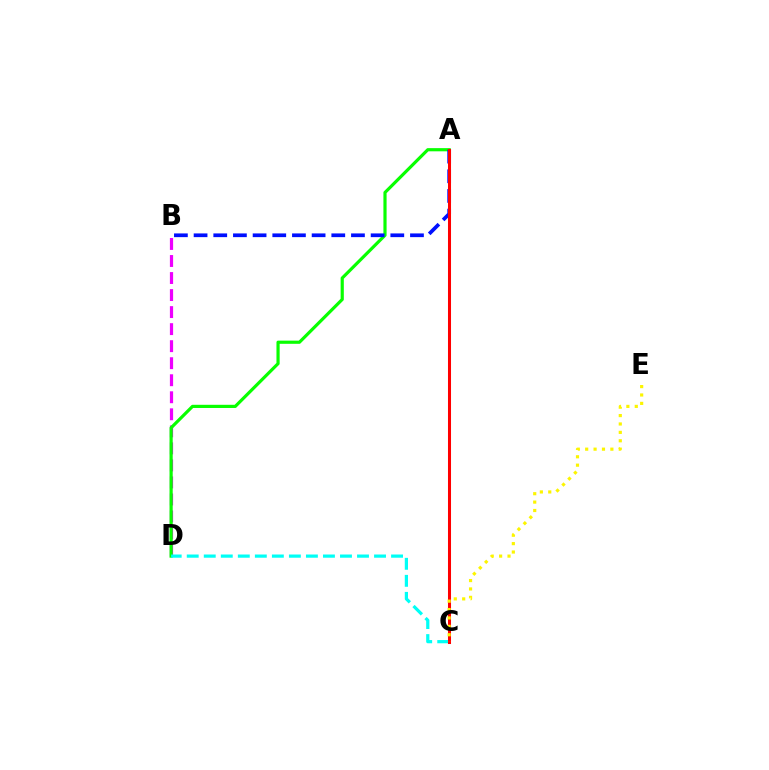{('B', 'D'): [{'color': '#ee00ff', 'line_style': 'dashed', 'thickness': 2.31}], ('A', 'D'): [{'color': '#08ff00', 'line_style': 'solid', 'thickness': 2.29}], ('A', 'B'): [{'color': '#0010ff', 'line_style': 'dashed', 'thickness': 2.67}], ('C', 'D'): [{'color': '#00fff6', 'line_style': 'dashed', 'thickness': 2.31}], ('A', 'C'): [{'color': '#ff0000', 'line_style': 'solid', 'thickness': 2.19}], ('C', 'E'): [{'color': '#fcf500', 'line_style': 'dotted', 'thickness': 2.28}]}